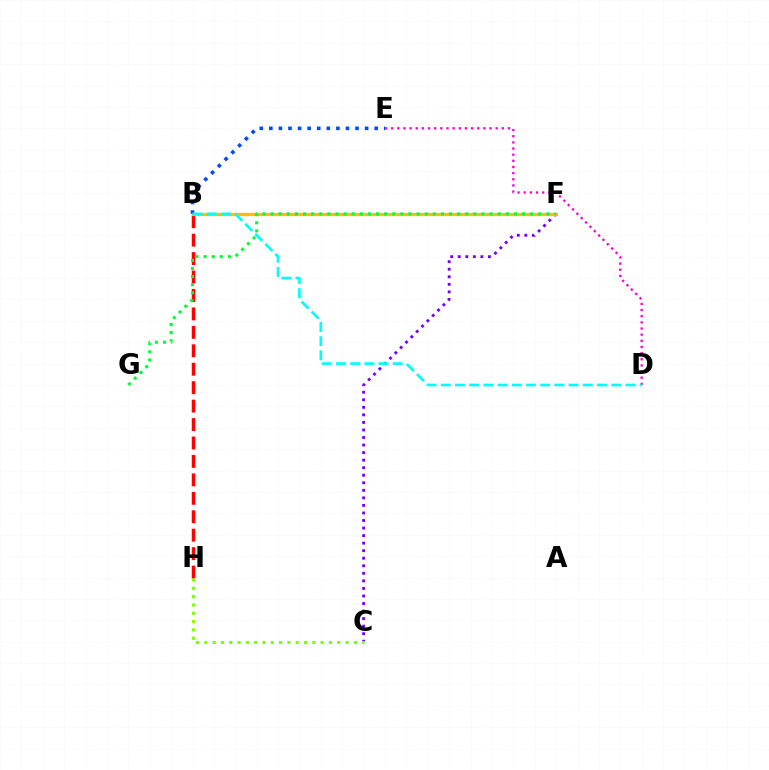{('B', 'H'): [{'color': '#ff0000', 'line_style': 'dashed', 'thickness': 2.51}], ('C', 'F'): [{'color': '#7200ff', 'line_style': 'dotted', 'thickness': 2.05}], ('B', 'F'): [{'color': '#ffbd00', 'line_style': 'solid', 'thickness': 2.34}], ('B', 'E'): [{'color': '#004bff', 'line_style': 'dotted', 'thickness': 2.6}], ('F', 'G'): [{'color': '#00ff39', 'line_style': 'dotted', 'thickness': 2.2}], ('D', 'E'): [{'color': '#ff00cf', 'line_style': 'dotted', 'thickness': 1.67}], ('B', 'D'): [{'color': '#00fff6', 'line_style': 'dashed', 'thickness': 1.93}], ('C', 'H'): [{'color': '#84ff00', 'line_style': 'dotted', 'thickness': 2.26}]}